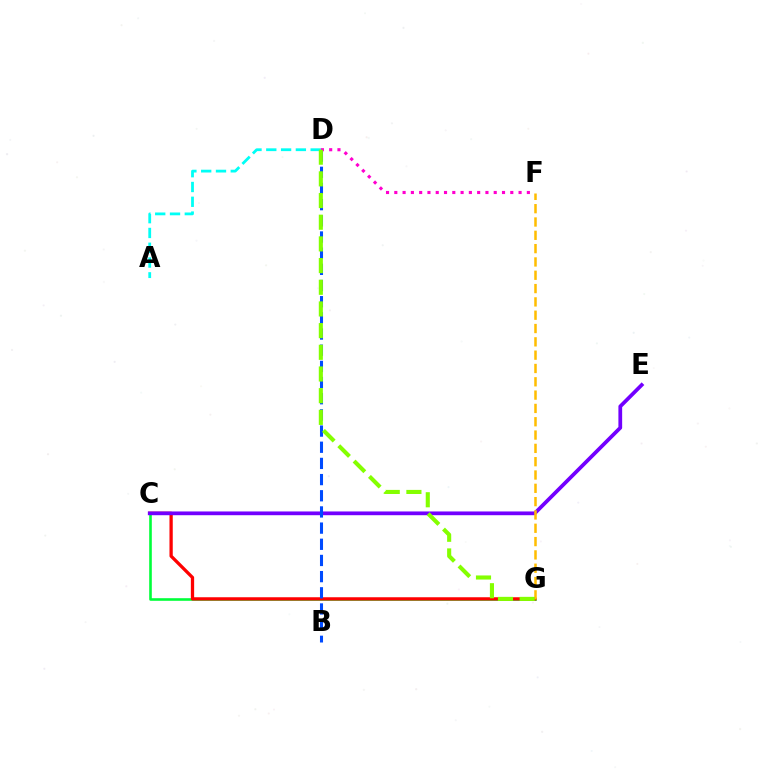{('C', 'G'): [{'color': '#00ff39', 'line_style': 'solid', 'thickness': 1.88}, {'color': '#ff0000', 'line_style': 'solid', 'thickness': 2.36}], ('C', 'E'): [{'color': '#7200ff', 'line_style': 'solid', 'thickness': 2.7}], ('A', 'D'): [{'color': '#00fff6', 'line_style': 'dashed', 'thickness': 2.01}], ('B', 'D'): [{'color': '#004bff', 'line_style': 'dashed', 'thickness': 2.2}], ('F', 'G'): [{'color': '#ffbd00', 'line_style': 'dashed', 'thickness': 1.81}], ('D', 'F'): [{'color': '#ff00cf', 'line_style': 'dotted', 'thickness': 2.25}], ('D', 'G'): [{'color': '#84ff00', 'line_style': 'dashed', 'thickness': 2.95}]}